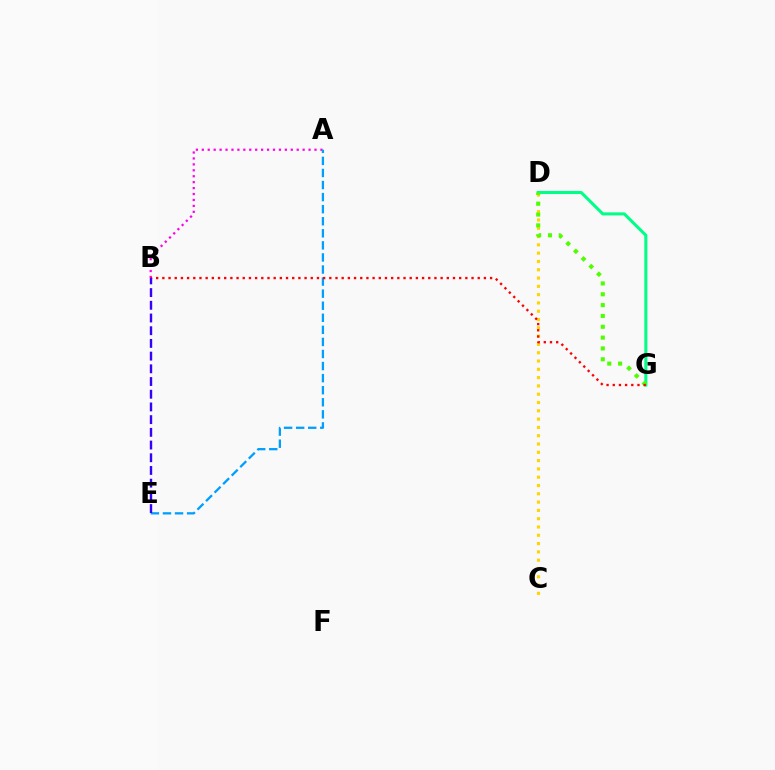{('A', 'B'): [{'color': '#ff00ed', 'line_style': 'dotted', 'thickness': 1.61}], ('D', 'G'): [{'color': '#00ff86', 'line_style': 'solid', 'thickness': 2.2}, {'color': '#4fff00', 'line_style': 'dotted', 'thickness': 2.94}], ('C', 'D'): [{'color': '#ffd500', 'line_style': 'dotted', 'thickness': 2.25}], ('A', 'E'): [{'color': '#009eff', 'line_style': 'dashed', 'thickness': 1.64}], ('B', 'G'): [{'color': '#ff0000', 'line_style': 'dotted', 'thickness': 1.68}], ('B', 'E'): [{'color': '#3700ff', 'line_style': 'dashed', 'thickness': 1.73}]}